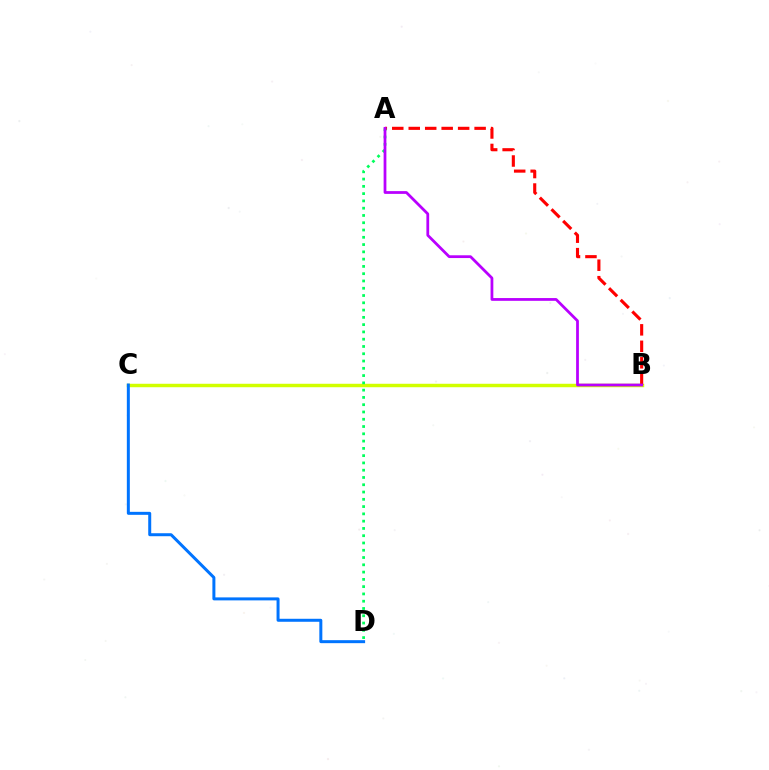{('B', 'C'): [{'color': '#d1ff00', 'line_style': 'solid', 'thickness': 2.49}], ('A', 'B'): [{'color': '#ff0000', 'line_style': 'dashed', 'thickness': 2.24}, {'color': '#b900ff', 'line_style': 'solid', 'thickness': 1.99}], ('A', 'D'): [{'color': '#00ff5c', 'line_style': 'dotted', 'thickness': 1.98}], ('C', 'D'): [{'color': '#0074ff', 'line_style': 'solid', 'thickness': 2.16}]}